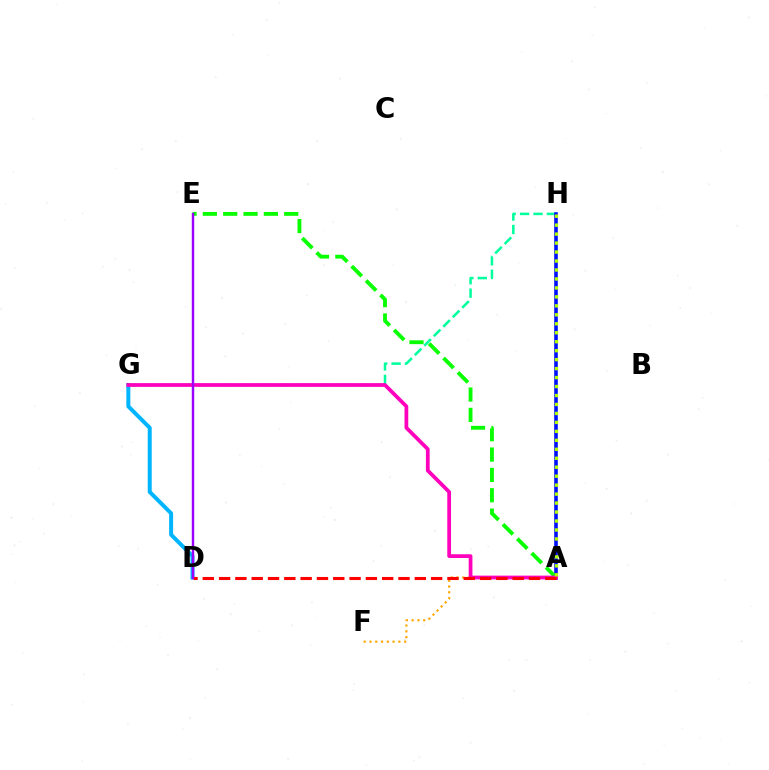{('G', 'H'): [{'color': '#00ff9d', 'line_style': 'dashed', 'thickness': 1.82}], ('A', 'F'): [{'color': '#ffa500', 'line_style': 'dotted', 'thickness': 1.57}], ('A', 'H'): [{'color': '#0010ff', 'line_style': 'solid', 'thickness': 2.58}, {'color': '#b3ff00', 'line_style': 'dotted', 'thickness': 2.44}], ('D', 'G'): [{'color': '#00b5ff', 'line_style': 'solid', 'thickness': 2.87}], ('A', 'E'): [{'color': '#08ff00', 'line_style': 'dashed', 'thickness': 2.76}], ('A', 'G'): [{'color': '#ff00bd', 'line_style': 'solid', 'thickness': 2.7}], ('A', 'D'): [{'color': '#ff0000', 'line_style': 'dashed', 'thickness': 2.22}], ('D', 'E'): [{'color': '#9b00ff', 'line_style': 'solid', 'thickness': 1.75}]}